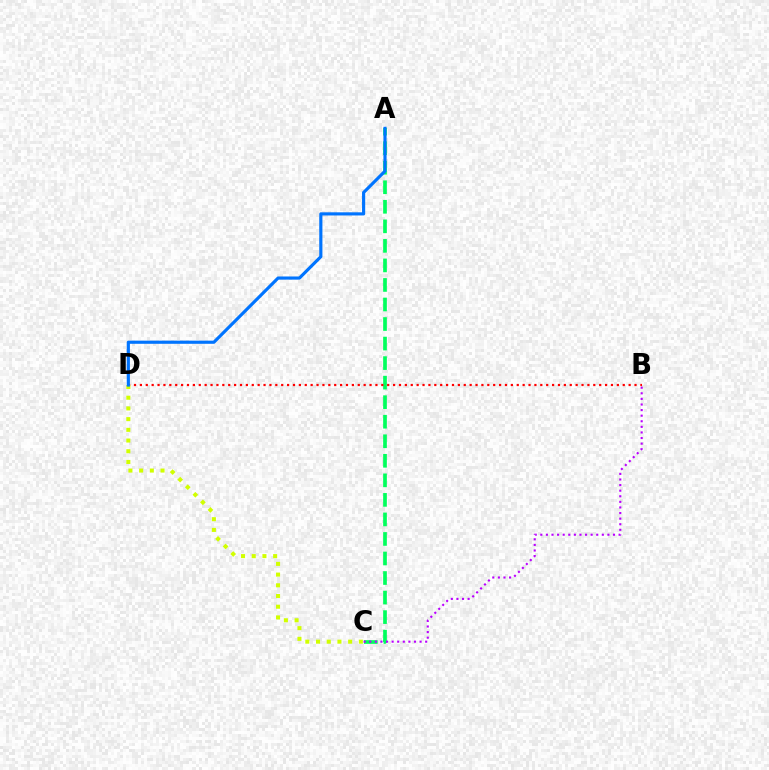{('A', 'C'): [{'color': '#00ff5c', 'line_style': 'dashed', 'thickness': 2.65}], ('B', 'C'): [{'color': '#b900ff', 'line_style': 'dotted', 'thickness': 1.52}], ('B', 'D'): [{'color': '#ff0000', 'line_style': 'dotted', 'thickness': 1.6}], ('C', 'D'): [{'color': '#d1ff00', 'line_style': 'dotted', 'thickness': 2.91}], ('A', 'D'): [{'color': '#0074ff', 'line_style': 'solid', 'thickness': 2.27}]}